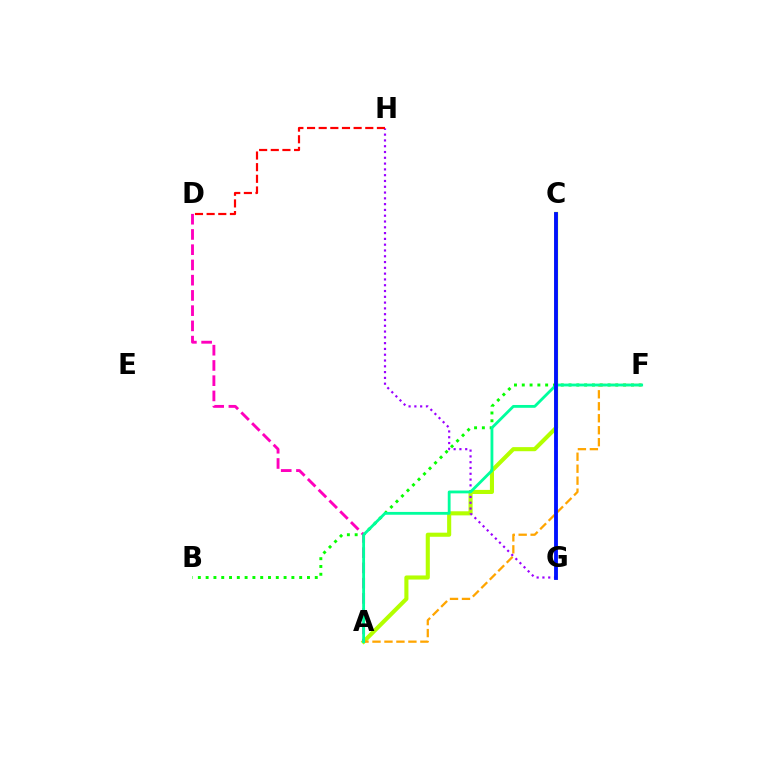{('A', 'C'): [{'color': '#b3ff00', 'line_style': 'solid', 'thickness': 2.95}], ('C', 'G'): [{'color': '#00b5ff', 'line_style': 'dashed', 'thickness': 1.79}, {'color': '#0010ff', 'line_style': 'solid', 'thickness': 2.76}], ('B', 'F'): [{'color': '#08ff00', 'line_style': 'dotted', 'thickness': 2.12}], ('A', 'D'): [{'color': '#ff00bd', 'line_style': 'dashed', 'thickness': 2.07}], ('A', 'F'): [{'color': '#ffa500', 'line_style': 'dashed', 'thickness': 1.63}, {'color': '#00ff9d', 'line_style': 'solid', 'thickness': 2.03}], ('G', 'H'): [{'color': '#9b00ff', 'line_style': 'dotted', 'thickness': 1.57}], ('D', 'H'): [{'color': '#ff0000', 'line_style': 'dashed', 'thickness': 1.58}]}